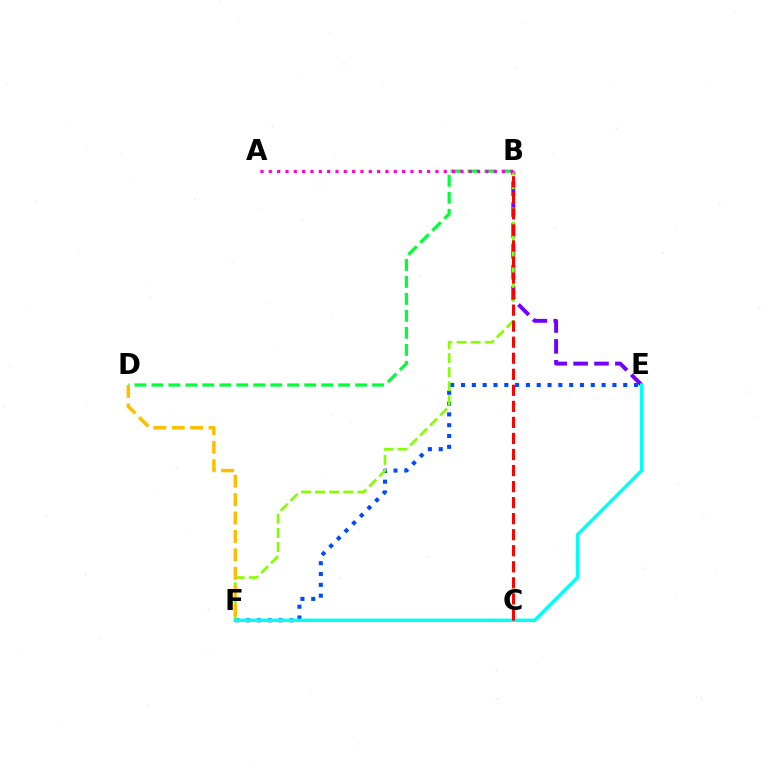{('B', 'E'): [{'color': '#7200ff', 'line_style': 'dashed', 'thickness': 2.84}], ('E', 'F'): [{'color': '#004bff', 'line_style': 'dotted', 'thickness': 2.94}, {'color': '#00fff6', 'line_style': 'solid', 'thickness': 2.45}], ('B', 'F'): [{'color': '#84ff00', 'line_style': 'dashed', 'thickness': 1.91}], ('B', 'D'): [{'color': '#00ff39', 'line_style': 'dashed', 'thickness': 2.31}], ('B', 'C'): [{'color': '#ff0000', 'line_style': 'dashed', 'thickness': 2.18}], ('D', 'F'): [{'color': '#ffbd00', 'line_style': 'dashed', 'thickness': 2.5}], ('A', 'B'): [{'color': '#ff00cf', 'line_style': 'dotted', 'thickness': 2.26}]}